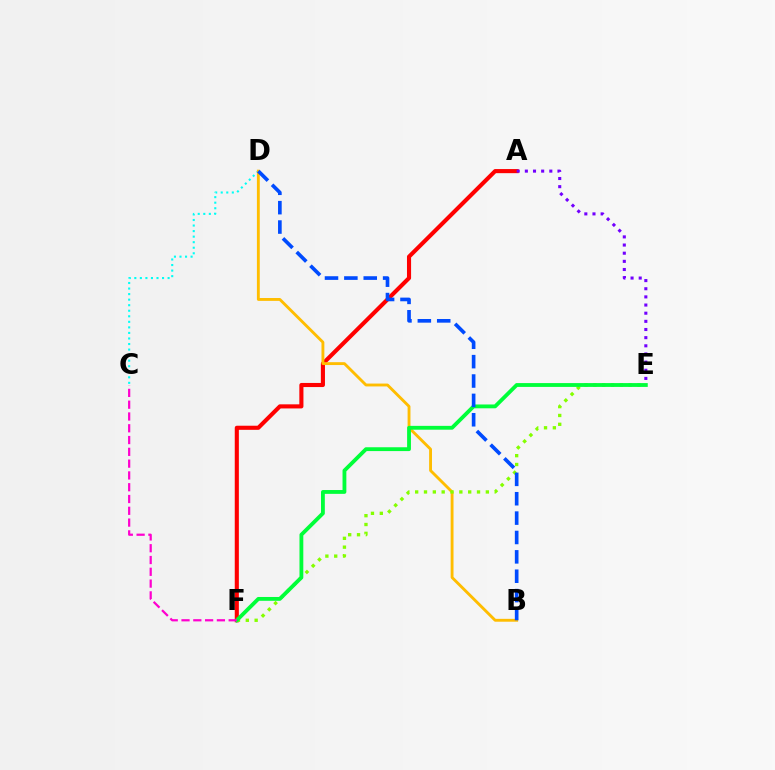{('C', 'D'): [{'color': '#00fff6', 'line_style': 'dotted', 'thickness': 1.51}], ('A', 'F'): [{'color': '#ff0000', 'line_style': 'solid', 'thickness': 2.95}], ('B', 'D'): [{'color': '#ffbd00', 'line_style': 'solid', 'thickness': 2.06}, {'color': '#004bff', 'line_style': 'dashed', 'thickness': 2.63}], ('E', 'F'): [{'color': '#84ff00', 'line_style': 'dotted', 'thickness': 2.4}, {'color': '#00ff39', 'line_style': 'solid', 'thickness': 2.75}], ('C', 'F'): [{'color': '#ff00cf', 'line_style': 'dashed', 'thickness': 1.6}], ('A', 'E'): [{'color': '#7200ff', 'line_style': 'dotted', 'thickness': 2.22}]}